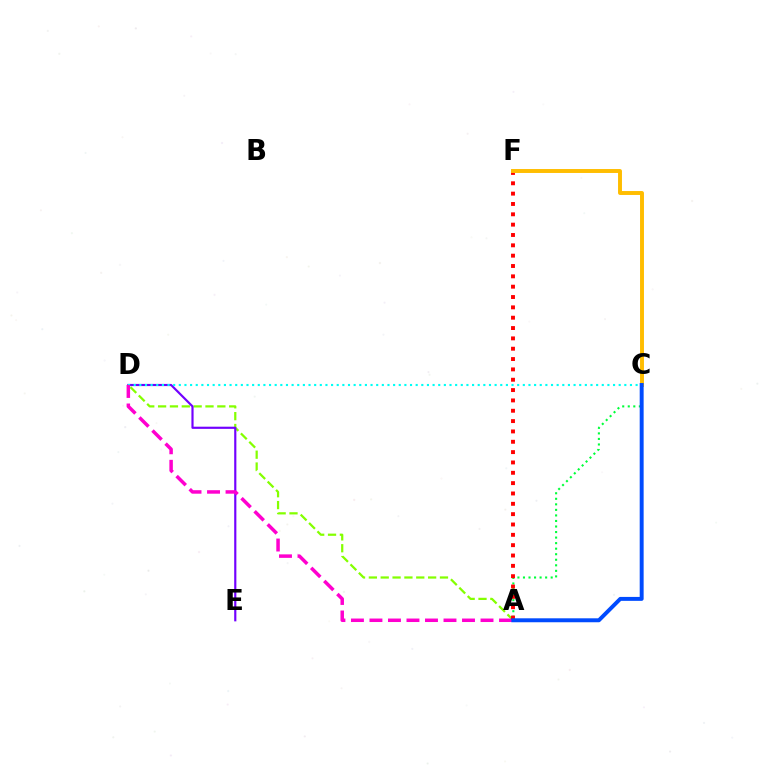{('A', 'D'): [{'color': '#84ff00', 'line_style': 'dashed', 'thickness': 1.61}, {'color': '#ff00cf', 'line_style': 'dashed', 'thickness': 2.51}], ('D', 'E'): [{'color': '#7200ff', 'line_style': 'solid', 'thickness': 1.56}], ('A', 'C'): [{'color': '#00ff39', 'line_style': 'dotted', 'thickness': 1.51}, {'color': '#004bff', 'line_style': 'solid', 'thickness': 2.84}], ('C', 'D'): [{'color': '#00fff6', 'line_style': 'dotted', 'thickness': 1.53}], ('A', 'F'): [{'color': '#ff0000', 'line_style': 'dotted', 'thickness': 2.81}], ('C', 'F'): [{'color': '#ffbd00', 'line_style': 'solid', 'thickness': 2.83}]}